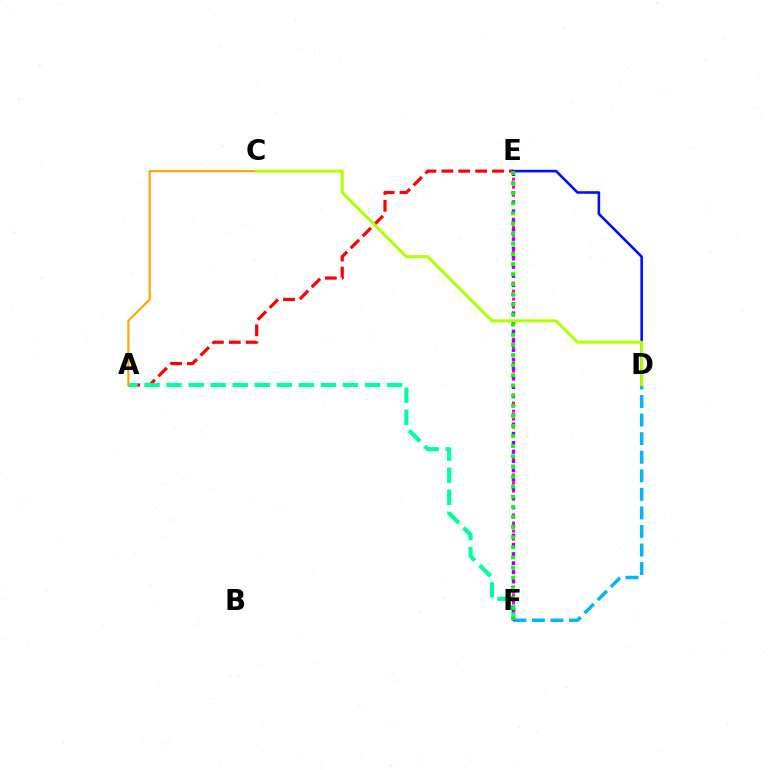{('A', 'E'): [{'color': '#ff0000', 'line_style': 'dashed', 'thickness': 2.3}], ('A', 'F'): [{'color': '#00ff9d', 'line_style': 'dashed', 'thickness': 3.0}], ('E', 'F'): [{'color': '#ff00bd', 'line_style': 'dotted', 'thickness': 2.17}, {'color': '#9b00ff', 'line_style': 'dotted', 'thickness': 2.52}, {'color': '#08ff00', 'line_style': 'dotted', 'thickness': 2.75}], ('A', 'C'): [{'color': '#ffa500', 'line_style': 'solid', 'thickness': 1.53}], ('D', 'F'): [{'color': '#00b5ff', 'line_style': 'dashed', 'thickness': 2.52}], ('D', 'E'): [{'color': '#0010ff', 'line_style': 'solid', 'thickness': 1.87}], ('C', 'D'): [{'color': '#b3ff00', 'line_style': 'solid', 'thickness': 2.17}]}